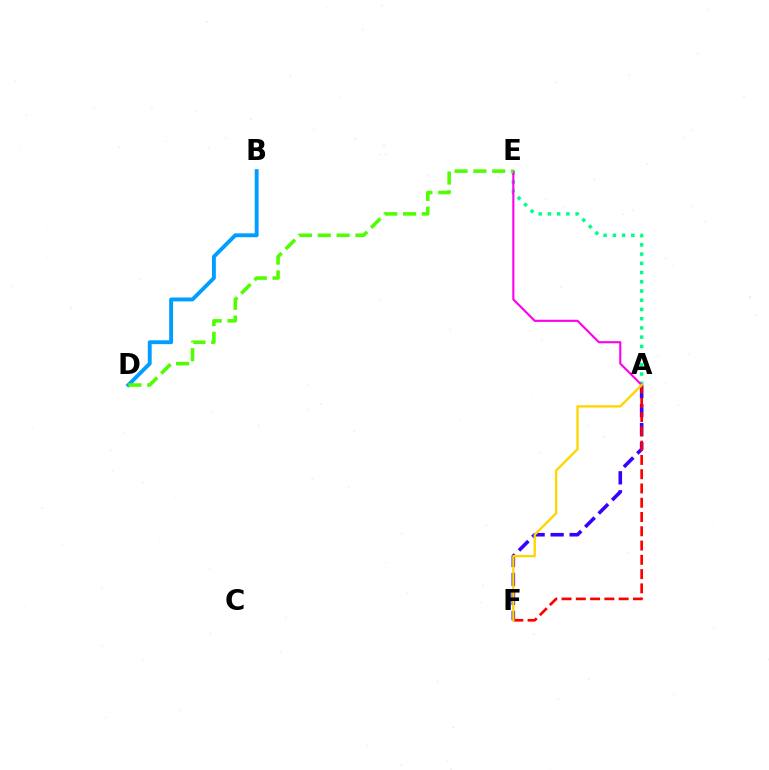{('A', 'F'): [{'color': '#3700ff', 'line_style': 'dashed', 'thickness': 2.58}, {'color': '#ff0000', 'line_style': 'dashed', 'thickness': 1.94}, {'color': '#ffd500', 'line_style': 'solid', 'thickness': 1.67}], ('B', 'D'): [{'color': '#009eff', 'line_style': 'solid', 'thickness': 2.79}], ('A', 'E'): [{'color': '#00ff86', 'line_style': 'dotted', 'thickness': 2.51}, {'color': '#ff00ed', 'line_style': 'solid', 'thickness': 1.53}], ('D', 'E'): [{'color': '#4fff00', 'line_style': 'dashed', 'thickness': 2.56}]}